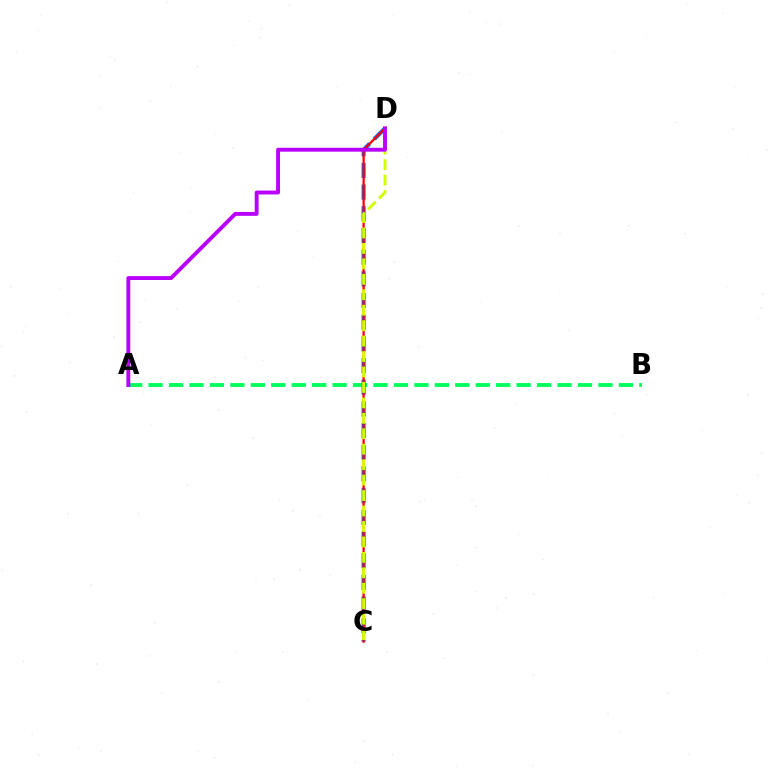{('A', 'B'): [{'color': '#00ff5c', 'line_style': 'dashed', 'thickness': 2.78}], ('C', 'D'): [{'color': '#0074ff', 'line_style': 'dashed', 'thickness': 2.95}, {'color': '#ff0000', 'line_style': 'solid', 'thickness': 1.63}, {'color': '#d1ff00', 'line_style': 'dashed', 'thickness': 2.1}], ('A', 'D'): [{'color': '#b900ff', 'line_style': 'solid', 'thickness': 2.8}]}